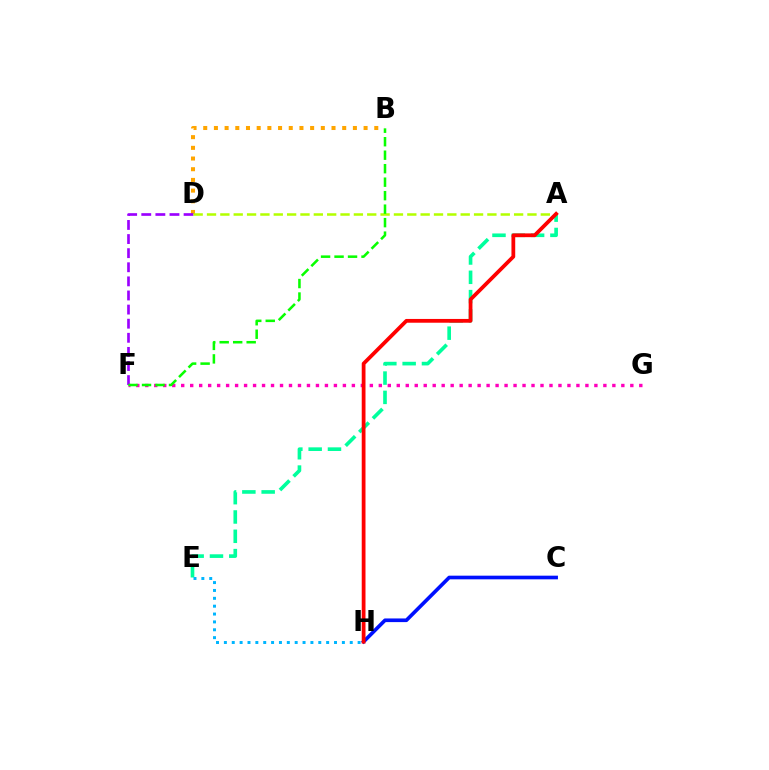{('A', 'E'): [{'color': '#00ff9d', 'line_style': 'dashed', 'thickness': 2.62}], ('F', 'G'): [{'color': '#ff00bd', 'line_style': 'dotted', 'thickness': 2.44}], ('B', 'D'): [{'color': '#ffa500', 'line_style': 'dotted', 'thickness': 2.9}], ('D', 'F'): [{'color': '#9b00ff', 'line_style': 'dashed', 'thickness': 1.92}], ('A', 'D'): [{'color': '#b3ff00', 'line_style': 'dashed', 'thickness': 1.81}], ('C', 'H'): [{'color': '#0010ff', 'line_style': 'solid', 'thickness': 2.63}], ('A', 'H'): [{'color': '#ff0000', 'line_style': 'solid', 'thickness': 2.72}], ('E', 'H'): [{'color': '#00b5ff', 'line_style': 'dotted', 'thickness': 2.14}], ('B', 'F'): [{'color': '#08ff00', 'line_style': 'dashed', 'thickness': 1.83}]}